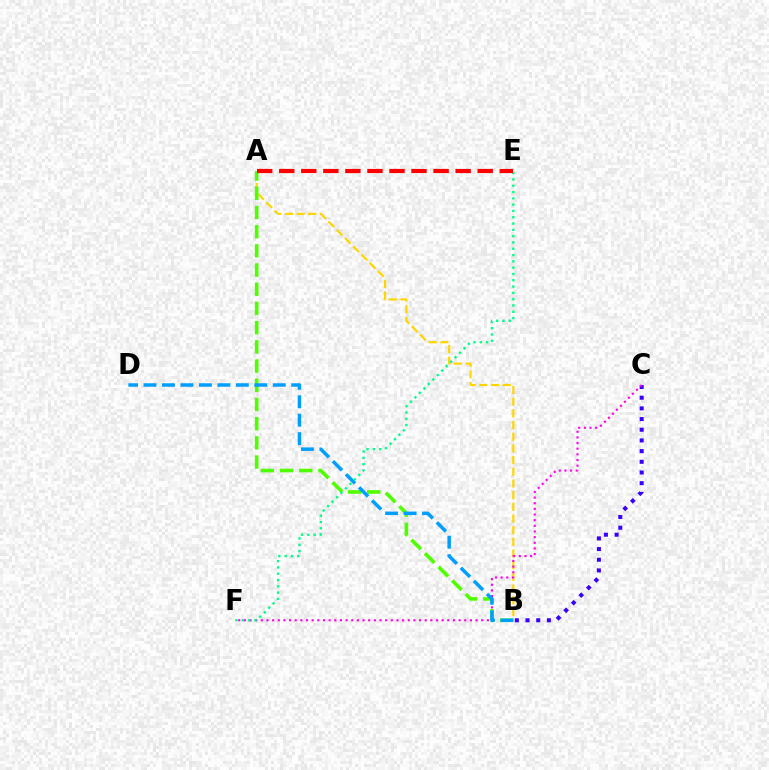{('A', 'B'): [{'color': '#ffd500', 'line_style': 'dashed', 'thickness': 1.59}, {'color': '#4fff00', 'line_style': 'dashed', 'thickness': 2.61}], ('B', 'C'): [{'color': '#3700ff', 'line_style': 'dotted', 'thickness': 2.9}], ('C', 'F'): [{'color': '#ff00ed', 'line_style': 'dotted', 'thickness': 1.54}], ('B', 'D'): [{'color': '#009eff', 'line_style': 'dashed', 'thickness': 2.51}], ('E', 'F'): [{'color': '#00ff86', 'line_style': 'dotted', 'thickness': 1.71}], ('A', 'E'): [{'color': '#ff0000', 'line_style': 'dashed', 'thickness': 3.0}]}